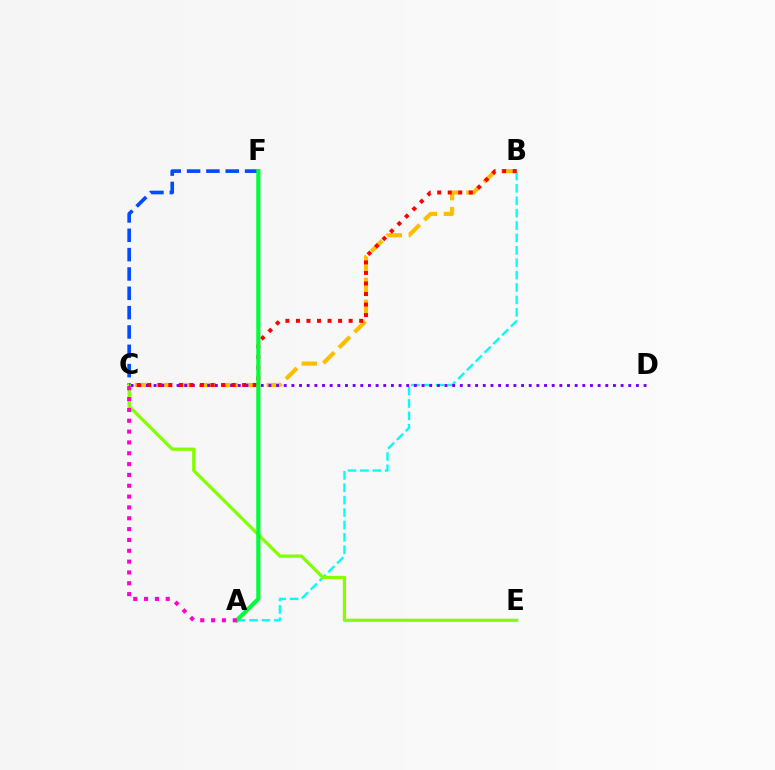{('B', 'C'): [{'color': '#ffbd00', 'line_style': 'dashed', 'thickness': 2.98}, {'color': '#ff0000', 'line_style': 'dotted', 'thickness': 2.86}], ('A', 'B'): [{'color': '#00fff6', 'line_style': 'dashed', 'thickness': 1.68}], ('C', 'F'): [{'color': '#004bff', 'line_style': 'dashed', 'thickness': 2.63}], ('C', 'D'): [{'color': '#7200ff', 'line_style': 'dotted', 'thickness': 2.08}], ('C', 'E'): [{'color': '#84ff00', 'line_style': 'solid', 'thickness': 2.33}], ('A', 'F'): [{'color': '#00ff39', 'line_style': 'solid', 'thickness': 2.99}], ('A', 'C'): [{'color': '#ff00cf', 'line_style': 'dotted', 'thickness': 2.94}]}